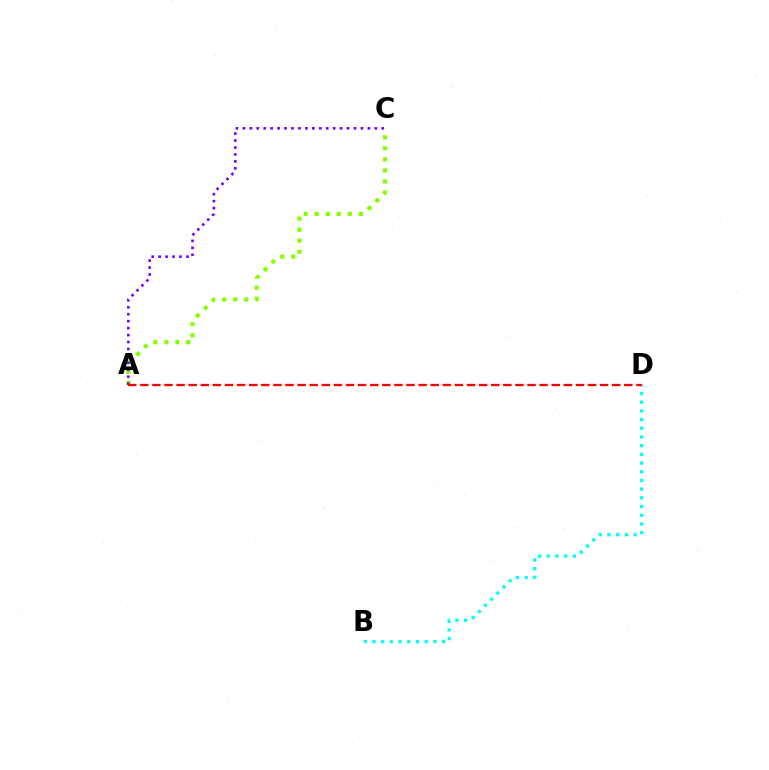{('A', 'C'): [{'color': '#84ff00', 'line_style': 'dotted', 'thickness': 3.0}, {'color': '#7200ff', 'line_style': 'dotted', 'thickness': 1.89}], ('B', 'D'): [{'color': '#00fff6', 'line_style': 'dotted', 'thickness': 2.36}], ('A', 'D'): [{'color': '#ff0000', 'line_style': 'dashed', 'thickness': 1.64}]}